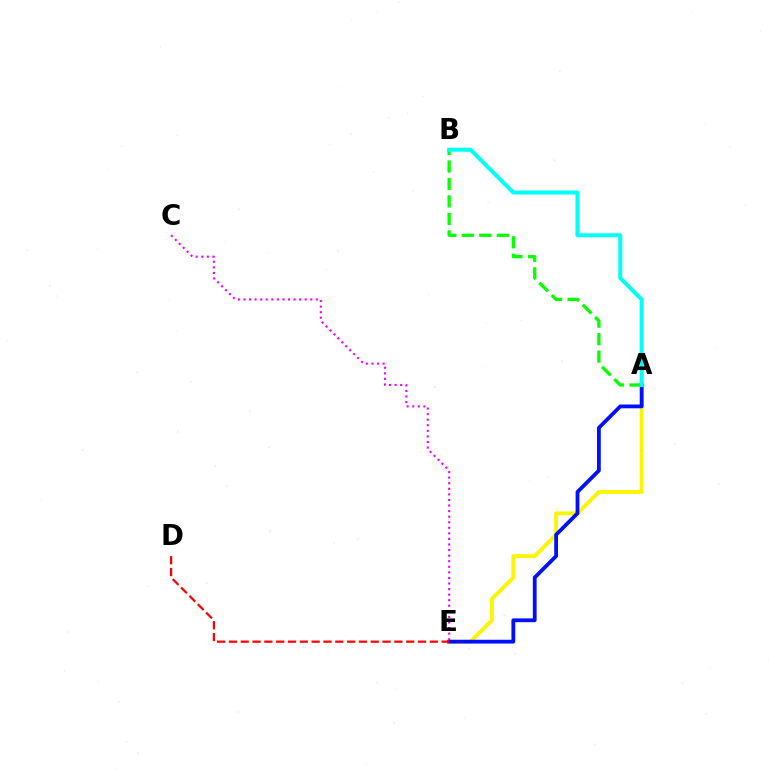{('A', 'E'): [{'color': '#fcf500', 'line_style': 'solid', 'thickness': 2.8}, {'color': '#0010ff', 'line_style': 'solid', 'thickness': 2.73}], ('A', 'B'): [{'color': '#08ff00', 'line_style': 'dashed', 'thickness': 2.38}, {'color': '#00fff6', 'line_style': 'solid', 'thickness': 2.9}], ('D', 'E'): [{'color': '#ff0000', 'line_style': 'dashed', 'thickness': 1.61}], ('C', 'E'): [{'color': '#ee00ff', 'line_style': 'dotted', 'thickness': 1.51}]}